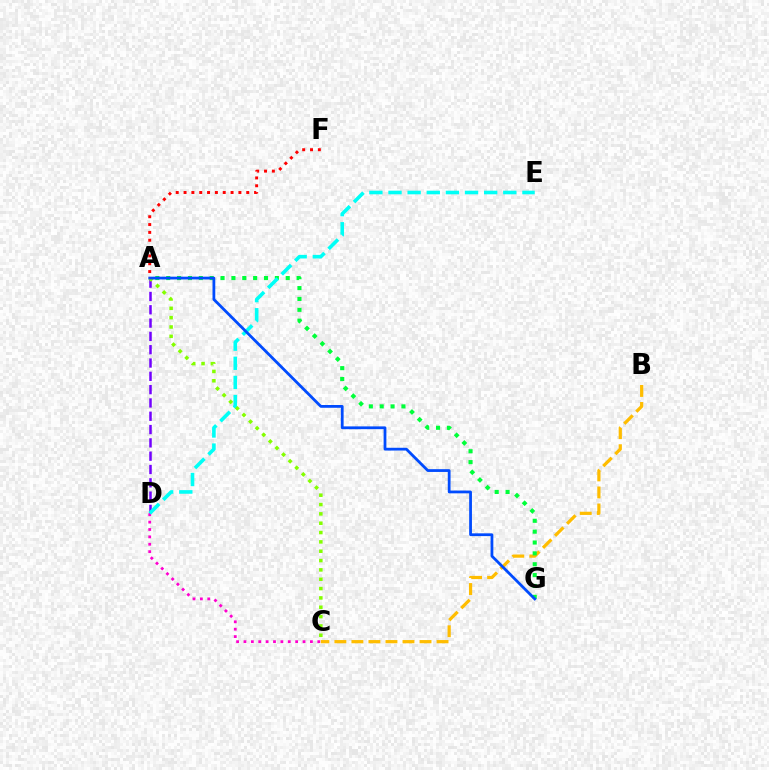{('C', 'D'): [{'color': '#ff00cf', 'line_style': 'dotted', 'thickness': 2.01}], ('B', 'C'): [{'color': '#ffbd00', 'line_style': 'dashed', 'thickness': 2.31}], ('A', 'D'): [{'color': '#7200ff', 'line_style': 'dashed', 'thickness': 1.81}], ('A', 'G'): [{'color': '#00ff39', 'line_style': 'dotted', 'thickness': 2.95}, {'color': '#004bff', 'line_style': 'solid', 'thickness': 2.0}], ('D', 'E'): [{'color': '#00fff6', 'line_style': 'dashed', 'thickness': 2.6}], ('A', 'C'): [{'color': '#84ff00', 'line_style': 'dotted', 'thickness': 2.54}], ('A', 'F'): [{'color': '#ff0000', 'line_style': 'dotted', 'thickness': 2.13}]}